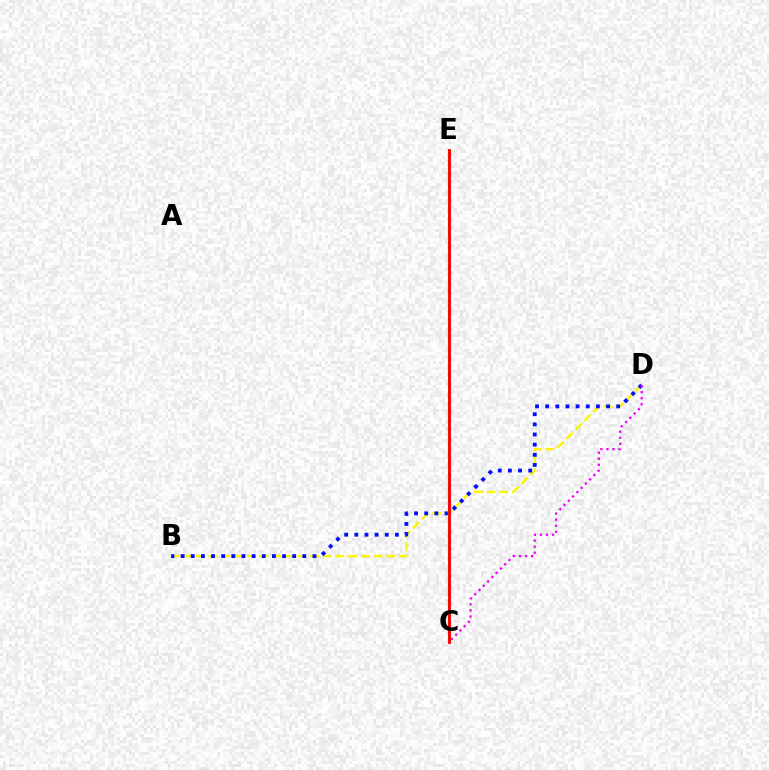{('C', 'E'): [{'color': '#08ff00', 'line_style': 'dashed', 'thickness': 1.57}, {'color': '#00fff6', 'line_style': 'dotted', 'thickness': 2.49}, {'color': '#ff0000', 'line_style': 'solid', 'thickness': 2.08}], ('B', 'D'): [{'color': '#fcf500', 'line_style': 'dashed', 'thickness': 1.72}, {'color': '#0010ff', 'line_style': 'dotted', 'thickness': 2.76}], ('C', 'D'): [{'color': '#ee00ff', 'line_style': 'dotted', 'thickness': 1.64}]}